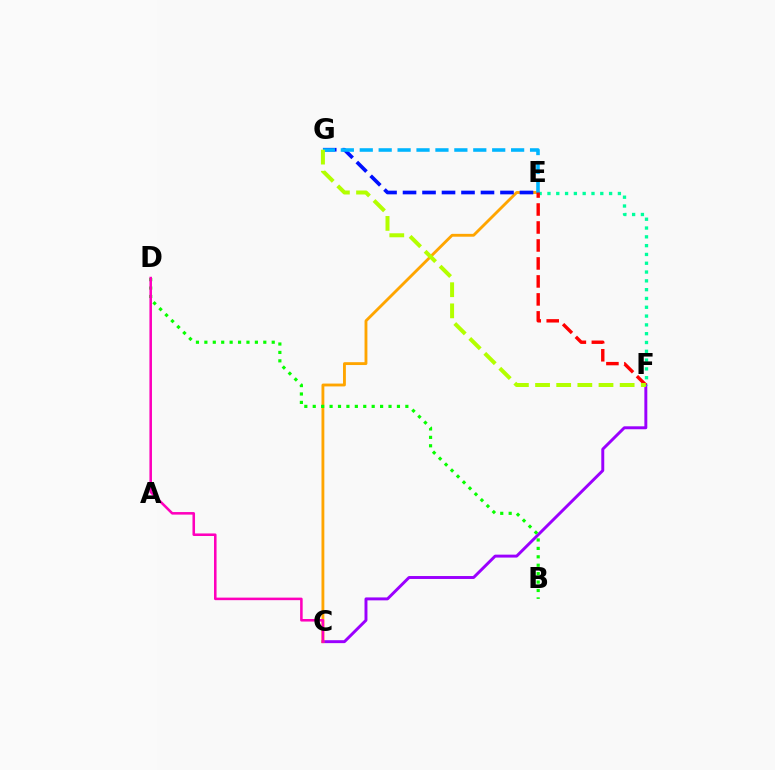{('C', 'F'): [{'color': '#9b00ff', 'line_style': 'solid', 'thickness': 2.11}], ('C', 'E'): [{'color': '#ffa500', 'line_style': 'solid', 'thickness': 2.05}], ('E', 'G'): [{'color': '#0010ff', 'line_style': 'dashed', 'thickness': 2.65}, {'color': '#00b5ff', 'line_style': 'dashed', 'thickness': 2.57}], ('E', 'F'): [{'color': '#00ff9d', 'line_style': 'dotted', 'thickness': 2.39}, {'color': '#ff0000', 'line_style': 'dashed', 'thickness': 2.44}], ('B', 'D'): [{'color': '#08ff00', 'line_style': 'dotted', 'thickness': 2.29}], ('C', 'D'): [{'color': '#ff00bd', 'line_style': 'solid', 'thickness': 1.84}], ('F', 'G'): [{'color': '#b3ff00', 'line_style': 'dashed', 'thickness': 2.87}]}